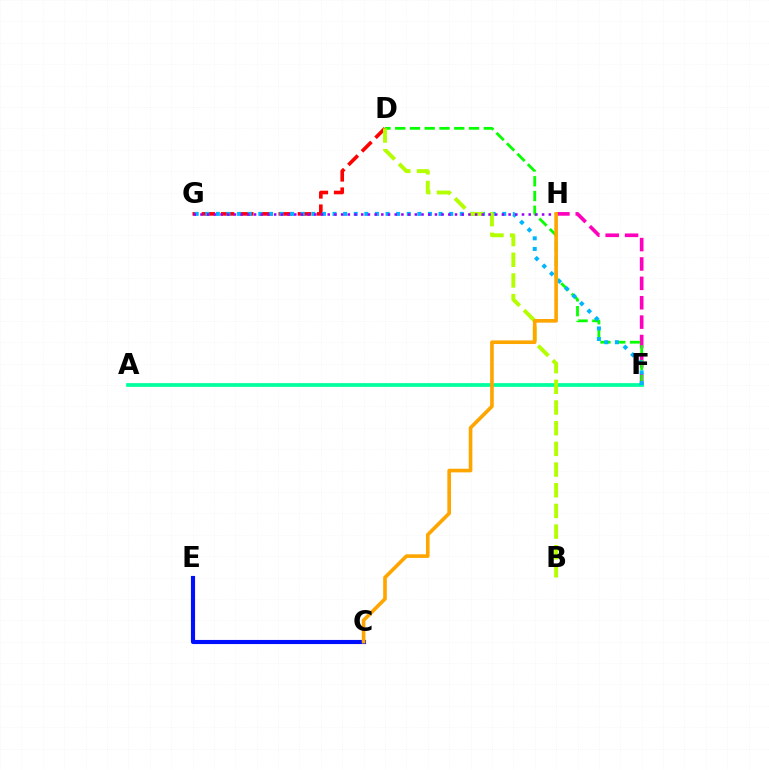{('A', 'F'): [{'color': '#00ff9d', 'line_style': 'solid', 'thickness': 2.7}], ('F', 'H'): [{'color': '#ff00bd', 'line_style': 'dashed', 'thickness': 2.63}], ('C', 'E'): [{'color': '#0010ff', 'line_style': 'solid', 'thickness': 2.96}], ('D', 'F'): [{'color': '#08ff00', 'line_style': 'dashed', 'thickness': 2.01}], ('D', 'G'): [{'color': '#ff0000', 'line_style': 'dashed', 'thickness': 2.61}], ('F', 'G'): [{'color': '#00b5ff', 'line_style': 'dotted', 'thickness': 2.88}], ('B', 'D'): [{'color': '#b3ff00', 'line_style': 'dashed', 'thickness': 2.81}], ('G', 'H'): [{'color': '#9b00ff', 'line_style': 'dotted', 'thickness': 1.82}], ('C', 'H'): [{'color': '#ffa500', 'line_style': 'solid', 'thickness': 2.61}]}